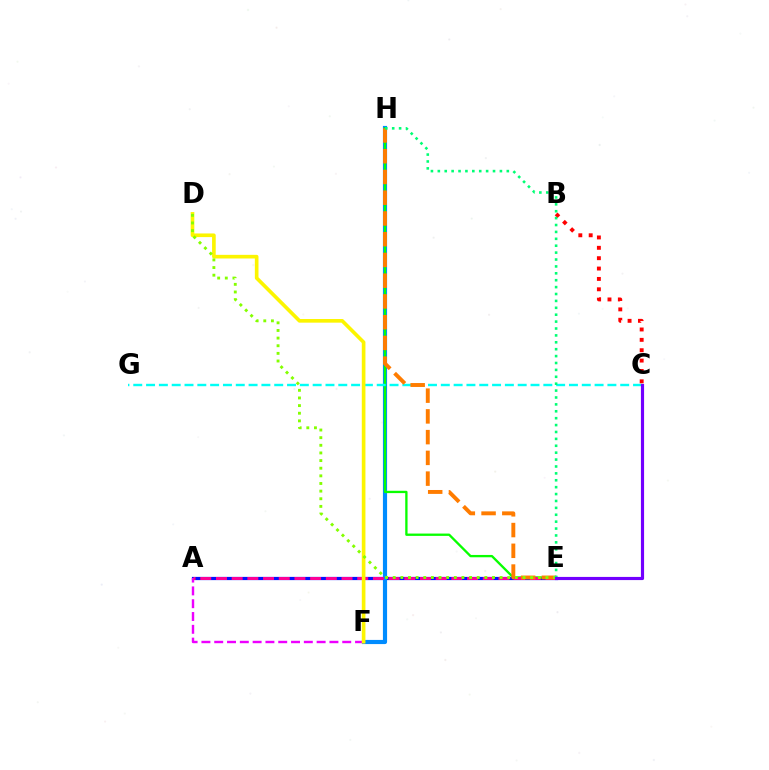{('A', 'E'): [{'color': '#0010ff', 'line_style': 'solid', 'thickness': 2.32}, {'color': '#ff0094', 'line_style': 'dashed', 'thickness': 2.13}], ('F', 'H'): [{'color': '#008cff', 'line_style': 'solid', 'thickness': 2.99}], ('E', 'H'): [{'color': '#08ff00', 'line_style': 'solid', 'thickness': 1.67}, {'color': '#ff7c00', 'line_style': 'dashed', 'thickness': 2.82}, {'color': '#00ff74', 'line_style': 'dotted', 'thickness': 1.87}], ('C', 'G'): [{'color': '#00fff6', 'line_style': 'dashed', 'thickness': 1.74}], ('A', 'F'): [{'color': '#ee00ff', 'line_style': 'dashed', 'thickness': 1.74}], ('B', 'C'): [{'color': '#ff0000', 'line_style': 'dotted', 'thickness': 2.82}], ('D', 'F'): [{'color': '#fcf500', 'line_style': 'solid', 'thickness': 2.62}], ('D', 'E'): [{'color': '#84ff00', 'line_style': 'dotted', 'thickness': 2.07}], ('C', 'E'): [{'color': '#7200ff', 'line_style': 'solid', 'thickness': 2.27}]}